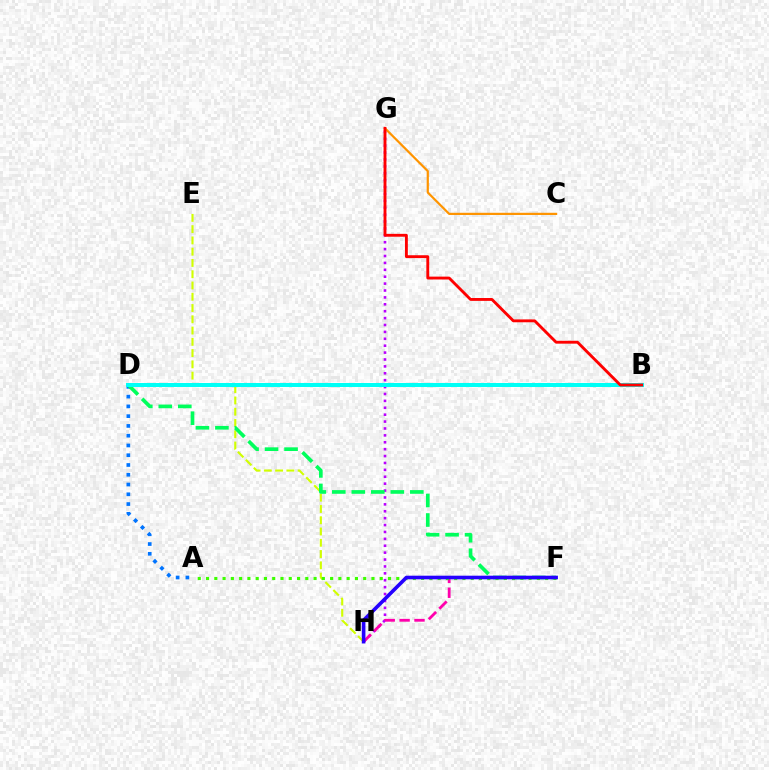{('G', 'H'): [{'color': '#b900ff', 'line_style': 'dotted', 'thickness': 1.87}], ('A', 'D'): [{'color': '#0074ff', 'line_style': 'dotted', 'thickness': 2.65}], ('E', 'H'): [{'color': '#d1ff00', 'line_style': 'dashed', 'thickness': 1.53}], ('D', 'F'): [{'color': '#00ff5c', 'line_style': 'dashed', 'thickness': 2.65}], ('F', 'H'): [{'color': '#ff00ac', 'line_style': 'dashed', 'thickness': 2.02}, {'color': '#2500ff', 'line_style': 'solid', 'thickness': 2.6}], ('A', 'F'): [{'color': '#3dff00', 'line_style': 'dotted', 'thickness': 2.25}], ('B', 'D'): [{'color': '#00fff6', 'line_style': 'solid', 'thickness': 2.88}], ('C', 'G'): [{'color': '#ff9400', 'line_style': 'solid', 'thickness': 1.59}], ('B', 'G'): [{'color': '#ff0000', 'line_style': 'solid', 'thickness': 2.06}]}